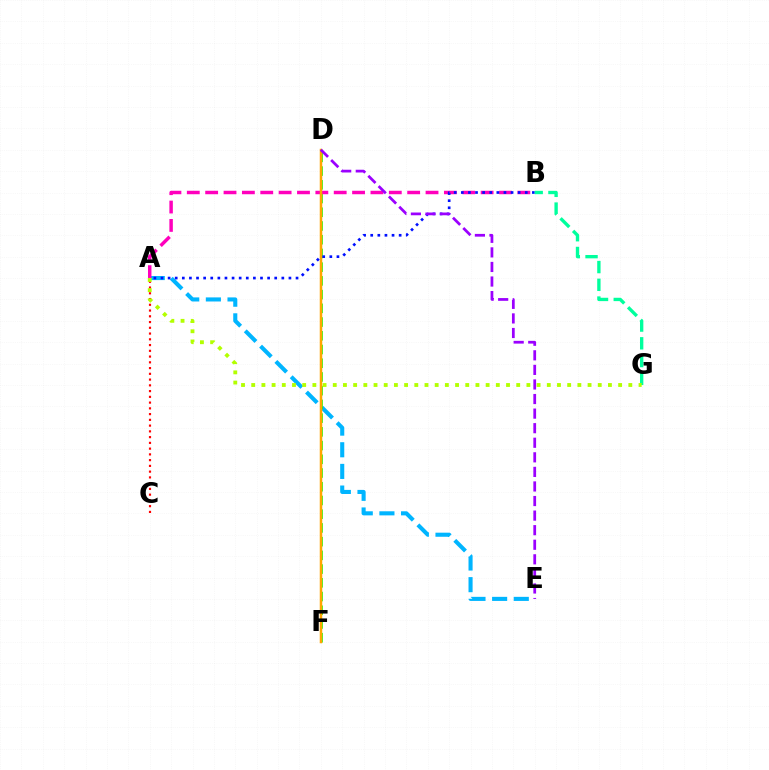{('A', 'E'): [{'color': '#00b5ff', 'line_style': 'dashed', 'thickness': 2.94}], ('A', 'C'): [{'color': '#ff0000', 'line_style': 'dotted', 'thickness': 1.56}], ('D', 'F'): [{'color': '#08ff00', 'line_style': 'dashed', 'thickness': 1.86}, {'color': '#ffa500', 'line_style': 'solid', 'thickness': 1.8}], ('A', 'B'): [{'color': '#ff00bd', 'line_style': 'dashed', 'thickness': 2.49}, {'color': '#0010ff', 'line_style': 'dotted', 'thickness': 1.93}], ('B', 'G'): [{'color': '#00ff9d', 'line_style': 'dashed', 'thickness': 2.41}], ('A', 'G'): [{'color': '#b3ff00', 'line_style': 'dotted', 'thickness': 2.77}], ('D', 'E'): [{'color': '#9b00ff', 'line_style': 'dashed', 'thickness': 1.98}]}